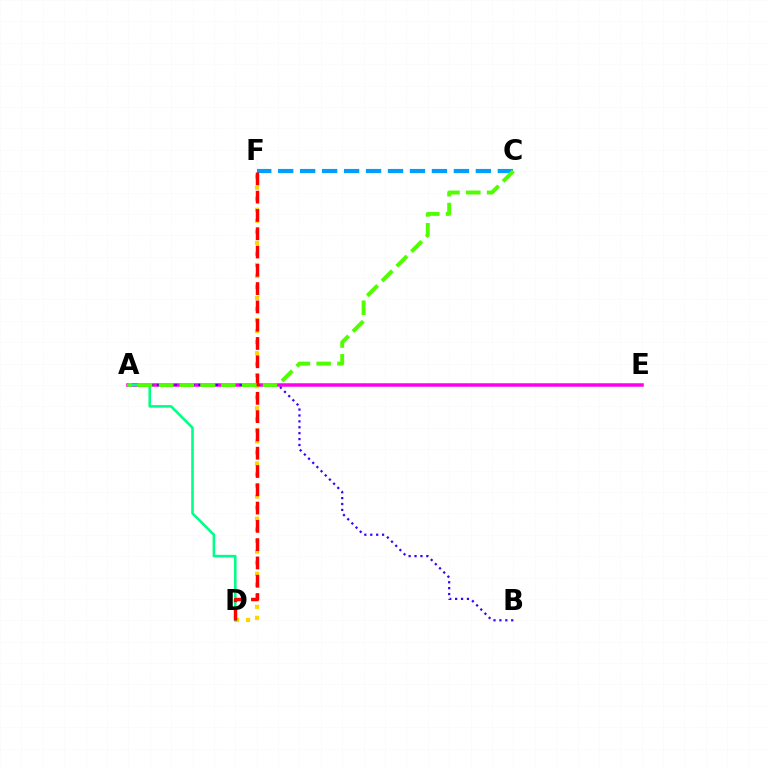{('A', 'E'): [{'color': '#ff00ed', 'line_style': 'solid', 'thickness': 2.53}], ('D', 'F'): [{'color': '#ffd500', 'line_style': 'dotted', 'thickness': 3.0}, {'color': '#ff0000', 'line_style': 'dashed', 'thickness': 2.48}], ('A', 'B'): [{'color': '#3700ff', 'line_style': 'dotted', 'thickness': 1.6}], ('A', 'D'): [{'color': '#00ff86', 'line_style': 'solid', 'thickness': 1.86}], ('C', 'F'): [{'color': '#009eff', 'line_style': 'dashed', 'thickness': 2.98}], ('A', 'C'): [{'color': '#4fff00', 'line_style': 'dashed', 'thickness': 2.83}]}